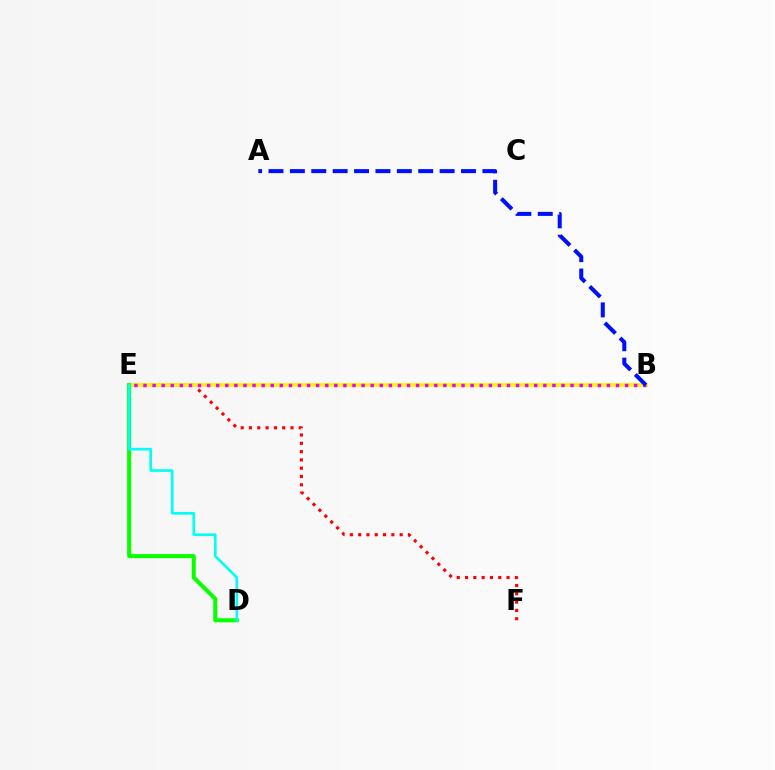{('E', 'F'): [{'color': '#ff0000', 'line_style': 'dotted', 'thickness': 2.26}], ('B', 'E'): [{'color': '#fcf500', 'line_style': 'solid', 'thickness': 2.74}, {'color': '#ee00ff', 'line_style': 'dotted', 'thickness': 2.47}], ('D', 'E'): [{'color': '#08ff00', 'line_style': 'solid', 'thickness': 2.91}, {'color': '#00fff6', 'line_style': 'solid', 'thickness': 1.9}], ('A', 'B'): [{'color': '#0010ff', 'line_style': 'dashed', 'thickness': 2.91}]}